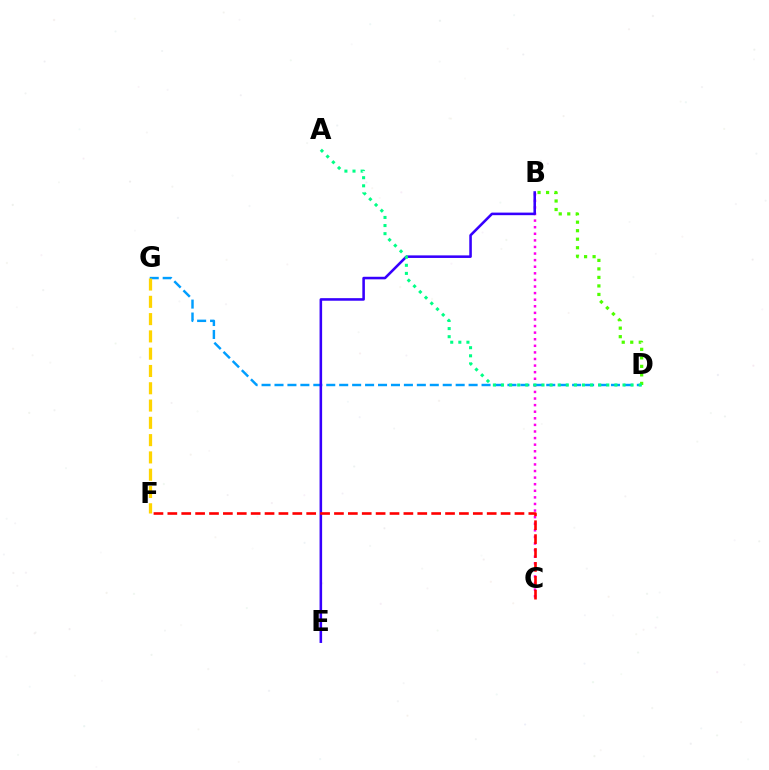{('B', 'C'): [{'color': '#ff00ed', 'line_style': 'dotted', 'thickness': 1.79}], ('D', 'G'): [{'color': '#009eff', 'line_style': 'dashed', 'thickness': 1.76}], ('B', 'D'): [{'color': '#4fff00', 'line_style': 'dotted', 'thickness': 2.31}], ('B', 'E'): [{'color': '#3700ff', 'line_style': 'solid', 'thickness': 1.85}], ('A', 'D'): [{'color': '#00ff86', 'line_style': 'dotted', 'thickness': 2.2}], ('C', 'F'): [{'color': '#ff0000', 'line_style': 'dashed', 'thickness': 1.89}], ('F', 'G'): [{'color': '#ffd500', 'line_style': 'dashed', 'thickness': 2.35}]}